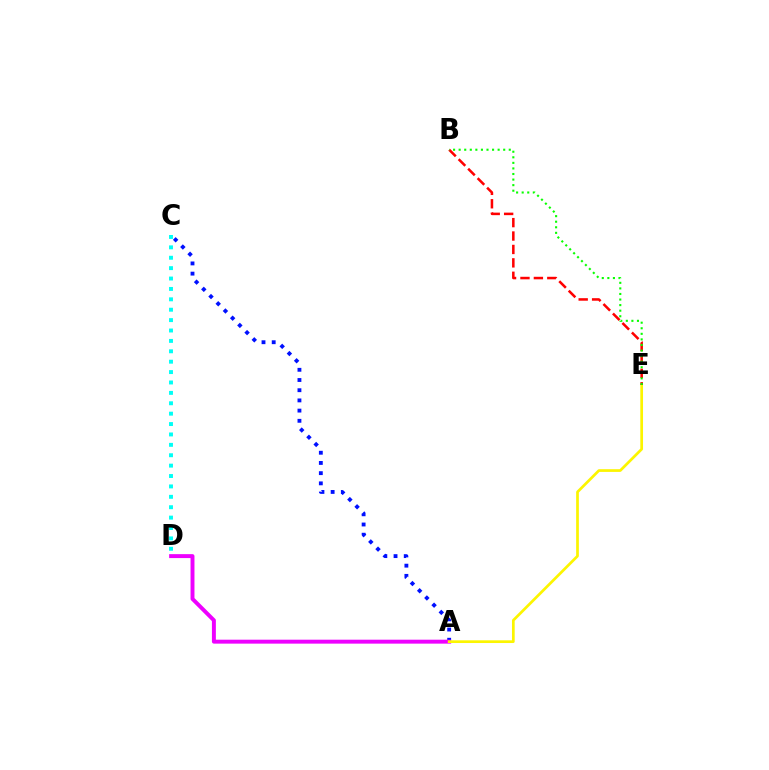{('A', 'C'): [{'color': '#0010ff', 'line_style': 'dotted', 'thickness': 2.77}], ('A', 'D'): [{'color': '#ee00ff', 'line_style': 'solid', 'thickness': 2.84}], ('A', 'E'): [{'color': '#fcf500', 'line_style': 'solid', 'thickness': 1.95}], ('B', 'E'): [{'color': '#ff0000', 'line_style': 'dashed', 'thickness': 1.82}, {'color': '#08ff00', 'line_style': 'dotted', 'thickness': 1.51}], ('C', 'D'): [{'color': '#00fff6', 'line_style': 'dotted', 'thickness': 2.82}]}